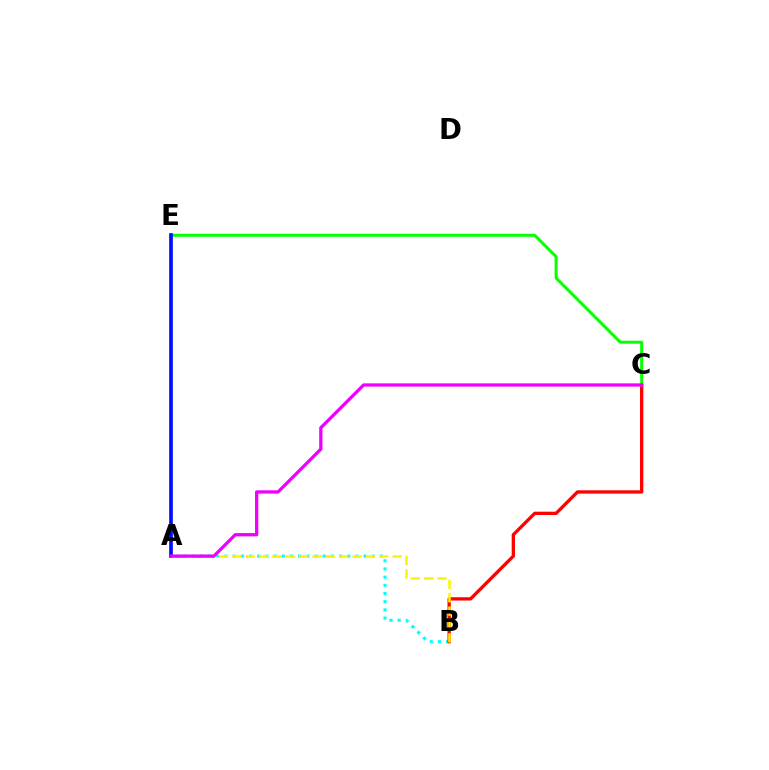{('A', 'B'): [{'color': '#00fff6', 'line_style': 'dotted', 'thickness': 2.22}, {'color': '#fcf500', 'line_style': 'dashed', 'thickness': 1.82}], ('B', 'C'): [{'color': '#ff0000', 'line_style': 'solid', 'thickness': 2.37}], ('C', 'E'): [{'color': '#08ff00', 'line_style': 'solid', 'thickness': 2.16}], ('A', 'E'): [{'color': '#0010ff', 'line_style': 'solid', 'thickness': 2.65}], ('A', 'C'): [{'color': '#ee00ff', 'line_style': 'solid', 'thickness': 2.37}]}